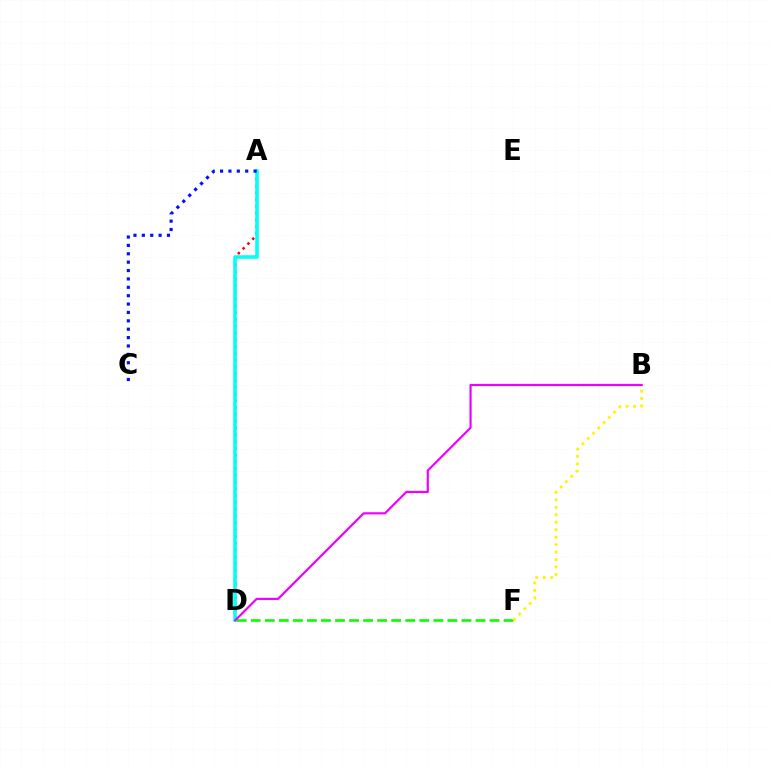{('A', 'D'): [{'color': '#ff0000', 'line_style': 'dotted', 'thickness': 1.84}, {'color': '#00fff6', 'line_style': 'solid', 'thickness': 2.57}], ('D', 'F'): [{'color': '#08ff00', 'line_style': 'dashed', 'thickness': 1.91}], ('B', 'D'): [{'color': '#ee00ff', 'line_style': 'solid', 'thickness': 1.57}], ('A', 'C'): [{'color': '#0010ff', 'line_style': 'dotted', 'thickness': 2.28}], ('B', 'F'): [{'color': '#fcf500', 'line_style': 'dotted', 'thickness': 2.03}]}